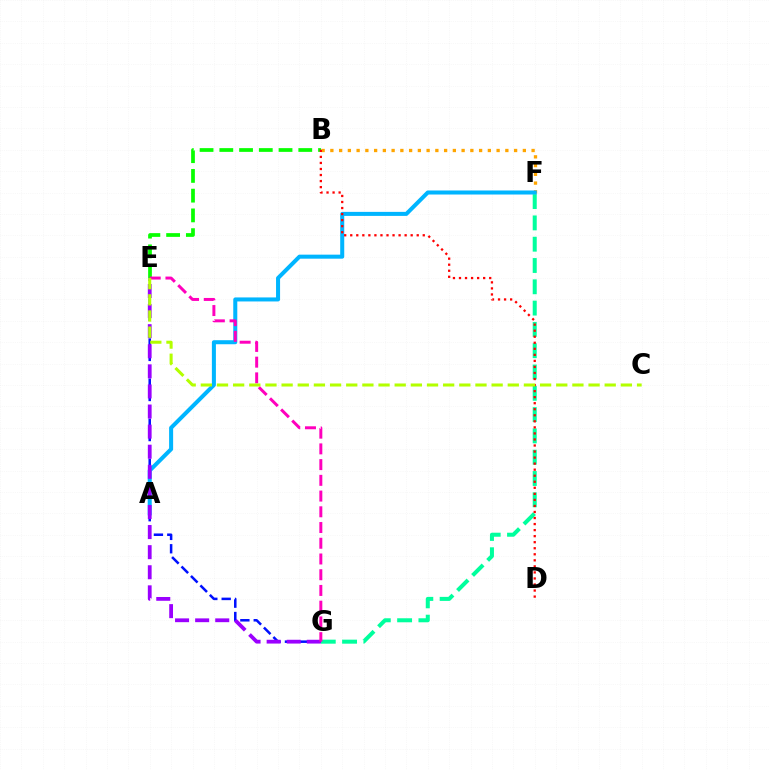{('B', 'F'): [{'color': '#ffa500', 'line_style': 'dotted', 'thickness': 2.38}], ('F', 'G'): [{'color': '#00ff9d', 'line_style': 'dashed', 'thickness': 2.89}], ('E', 'G'): [{'color': '#0010ff', 'line_style': 'dashed', 'thickness': 1.81}, {'color': '#9b00ff', 'line_style': 'dashed', 'thickness': 2.73}, {'color': '#ff00bd', 'line_style': 'dashed', 'thickness': 2.14}], ('A', 'F'): [{'color': '#00b5ff', 'line_style': 'solid', 'thickness': 2.9}], ('B', 'E'): [{'color': '#08ff00', 'line_style': 'dashed', 'thickness': 2.68}], ('B', 'D'): [{'color': '#ff0000', 'line_style': 'dotted', 'thickness': 1.64}], ('C', 'E'): [{'color': '#b3ff00', 'line_style': 'dashed', 'thickness': 2.19}]}